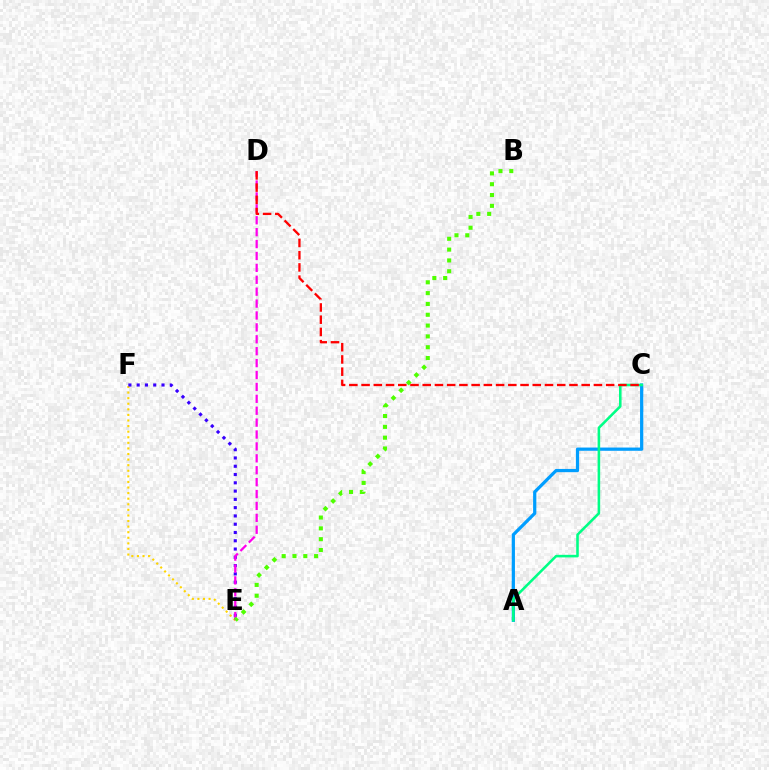{('E', 'F'): [{'color': '#ffd500', 'line_style': 'dotted', 'thickness': 1.52}, {'color': '#3700ff', 'line_style': 'dotted', 'thickness': 2.25}], ('A', 'C'): [{'color': '#009eff', 'line_style': 'solid', 'thickness': 2.33}, {'color': '#00ff86', 'line_style': 'solid', 'thickness': 1.85}], ('D', 'E'): [{'color': '#ff00ed', 'line_style': 'dashed', 'thickness': 1.62}], ('B', 'E'): [{'color': '#4fff00', 'line_style': 'dotted', 'thickness': 2.94}], ('C', 'D'): [{'color': '#ff0000', 'line_style': 'dashed', 'thickness': 1.66}]}